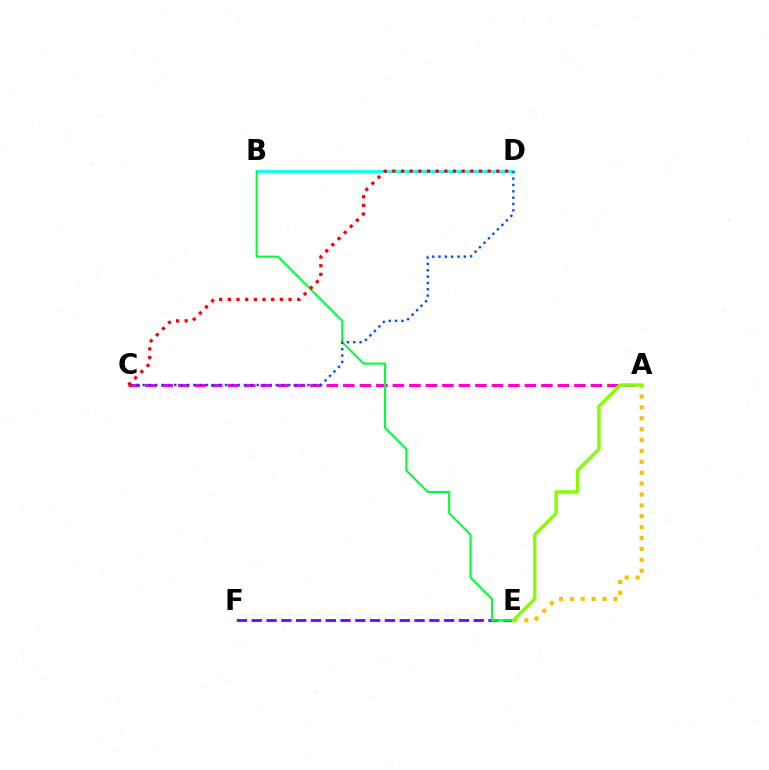{('E', 'F'): [{'color': '#7200ff', 'line_style': 'dashed', 'thickness': 2.01}], ('A', 'C'): [{'color': '#ff00cf', 'line_style': 'dashed', 'thickness': 2.24}], ('B', 'D'): [{'color': '#00fff6', 'line_style': 'solid', 'thickness': 1.98}], ('B', 'E'): [{'color': '#00ff39', 'line_style': 'solid', 'thickness': 1.51}], ('A', 'E'): [{'color': '#ffbd00', 'line_style': 'dotted', 'thickness': 2.96}, {'color': '#84ff00', 'line_style': 'solid', 'thickness': 2.46}], ('C', 'D'): [{'color': '#004bff', 'line_style': 'dotted', 'thickness': 1.72}, {'color': '#ff0000', 'line_style': 'dotted', 'thickness': 2.36}]}